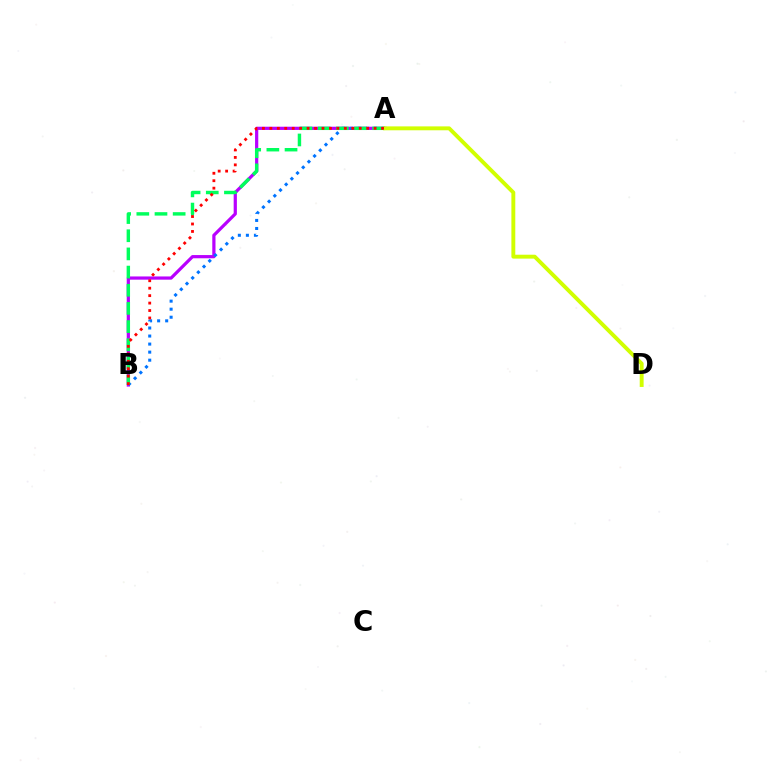{('A', 'B'): [{'color': '#b900ff', 'line_style': 'solid', 'thickness': 2.31}, {'color': '#0074ff', 'line_style': 'dotted', 'thickness': 2.19}, {'color': '#00ff5c', 'line_style': 'dashed', 'thickness': 2.47}, {'color': '#ff0000', 'line_style': 'dotted', 'thickness': 2.02}], ('A', 'D'): [{'color': '#d1ff00', 'line_style': 'solid', 'thickness': 2.81}]}